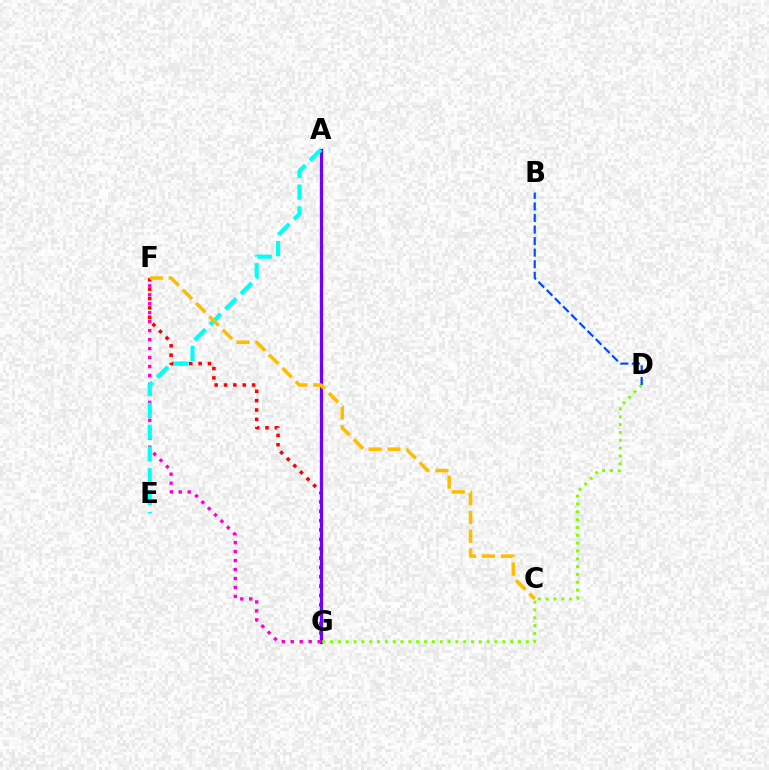{('A', 'G'): [{'color': '#00ff39', 'line_style': 'solid', 'thickness': 2.42}, {'color': '#7200ff', 'line_style': 'solid', 'thickness': 2.22}], ('F', 'G'): [{'color': '#ff0000', 'line_style': 'dotted', 'thickness': 2.54}, {'color': '#ff00cf', 'line_style': 'dotted', 'thickness': 2.44}], ('A', 'E'): [{'color': '#00fff6', 'line_style': 'dashed', 'thickness': 2.96}], ('D', 'G'): [{'color': '#84ff00', 'line_style': 'dotted', 'thickness': 2.13}], ('C', 'F'): [{'color': '#ffbd00', 'line_style': 'dashed', 'thickness': 2.57}], ('B', 'D'): [{'color': '#004bff', 'line_style': 'dashed', 'thickness': 1.57}]}